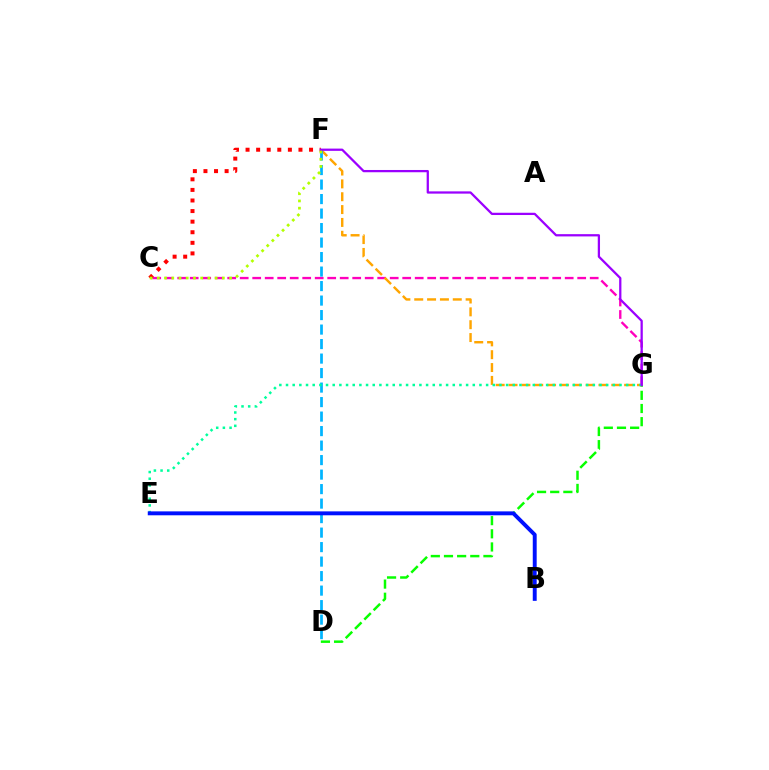{('C', 'G'): [{'color': '#ff00bd', 'line_style': 'dashed', 'thickness': 1.7}], ('D', 'G'): [{'color': '#08ff00', 'line_style': 'dashed', 'thickness': 1.79}], ('F', 'G'): [{'color': '#ffa500', 'line_style': 'dashed', 'thickness': 1.75}, {'color': '#9b00ff', 'line_style': 'solid', 'thickness': 1.63}], ('D', 'F'): [{'color': '#00b5ff', 'line_style': 'dashed', 'thickness': 1.97}], ('E', 'G'): [{'color': '#00ff9d', 'line_style': 'dotted', 'thickness': 1.81}], ('C', 'F'): [{'color': '#ff0000', 'line_style': 'dotted', 'thickness': 2.88}, {'color': '#b3ff00', 'line_style': 'dotted', 'thickness': 1.96}], ('B', 'E'): [{'color': '#0010ff', 'line_style': 'solid', 'thickness': 2.82}]}